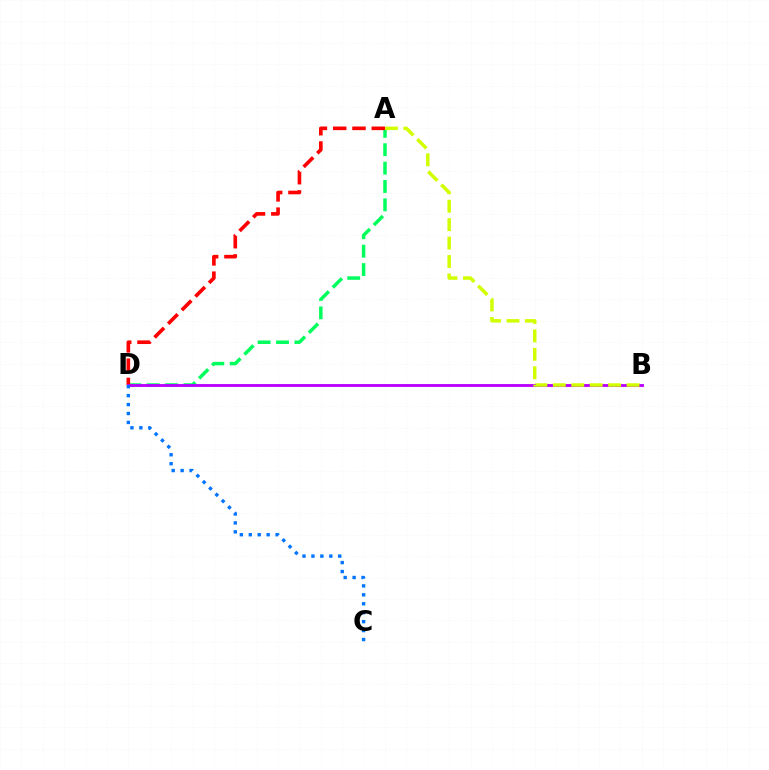{('A', 'D'): [{'color': '#00ff5c', 'line_style': 'dashed', 'thickness': 2.5}, {'color': '#ff0000', 'line_style': 'dashed', 'thickness': 2.62}], ('B', 'D'): [{'color': '#b900ff', 'line_style': 'solid', 'thickness': 2.06}], ('C', 'D'): [{'color': '#0074ff', 'line_style': 'dotted', 'thickness': 2.43}], ('A', 'B'): [{'color': '#d1ff00', 'line_style': 'dashed', 'thickness': 2.5}]}